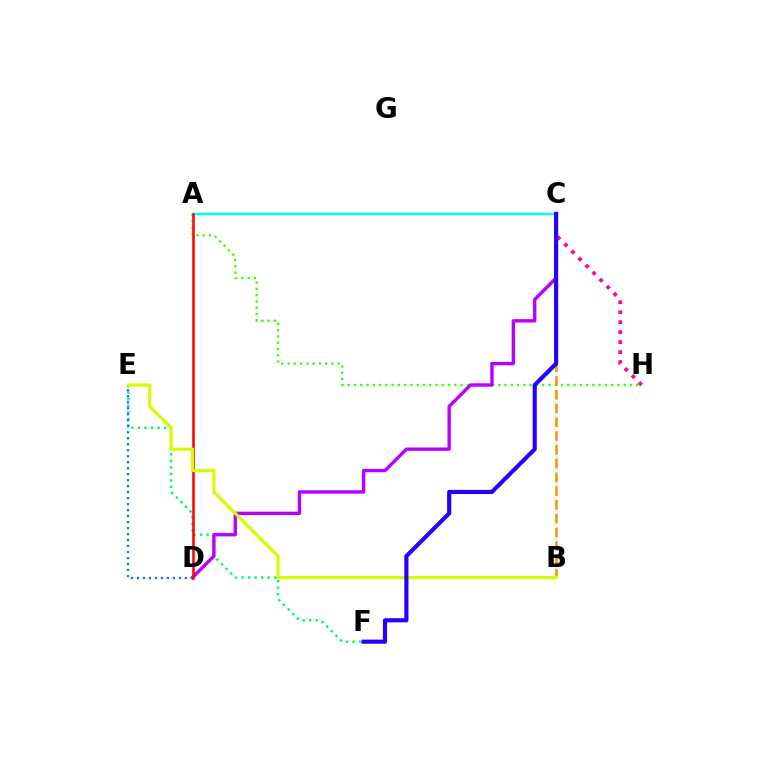{('E', 'F'): [{'color': '#00ff5c', 'line_style': 'dotted', 'thickness': 1.77}], ('A', 'H'): [{'color': '#3dff00', 'line_style': 'dotted', 'thickness': 1.7}], ('C', 'D'): [{'color': '#b900ff', 'line_style': 'solid', 'thickness': 2.43}], ('C', 'H'): [{'color': '#ff00ac', 'line_style': 'dotted', 'thickness': 2.71}], ('B', 'C'): [{'color': '#ff9400', 'line_style': 'dashed', 'thickness': 1.87}], ('D', 'E'): [{'color': '#0074ff', 'line_style': 'dotted', 'thickness': 1.63}], ('A', 'C'): [{'color': '#00fff6', 'line_style': 'solid', 'thickness': 1.75}], ('A', 'D'): [{'color': '#ff0000', 'line_style': 'solid', 'thickness': 1.84}], ('B', 'E'): [{'color': '#d1ff00', 'line_style': 'solid', 'thickness': 2.29}], ('C', 'F'): [{'color': '#2500ff', 'line_style': 'solid', 'thickness': 2.99}]}